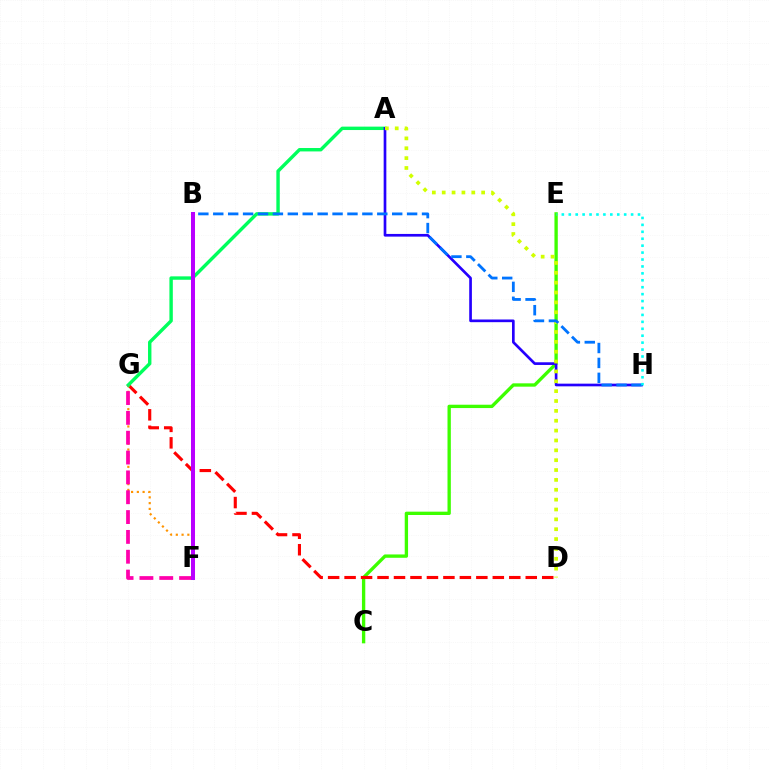{('C', 'E'): [{'color': '#3dff00', 'line_style': 'solid', 'thickness': 2.4}], ('D', 'G'): [{'color': '#ff0000', 'line_style': 'dashed', 'thickness': 2.24}], ('F', 'G'): [{'color': '#ff9400', 'line_style': 'dotted', 'thickness': 1.57}, {'color': '#ff00ac', 'line_style': 'dashed', 'thickness': 2.69}], ('A', 'G'): [{'color': '#00ff5c', 'line_style': 'solid', 'thickness': 2.45}], ('A', 'H'): [{'color': '#2500ff', 'line_style': 'solid', 'thickness': 1.93}], ('A', 'D'): [{'color': '#d1ff00', 'line_style': 'dotted', 'thickness': 2.68}], ('B', 'H'): [{'color': '#0074ff', 'line_style': 'dashed', 'thickness': 2.03}], ('B', 'F'): [{'color': '#b900ff', 'line_style': 'solid', 'thickness': 2.89}], ('E', 'H'): [{'color': '#00fff6', 'line_style': 'dotted', 'thickness': 1.88}]}